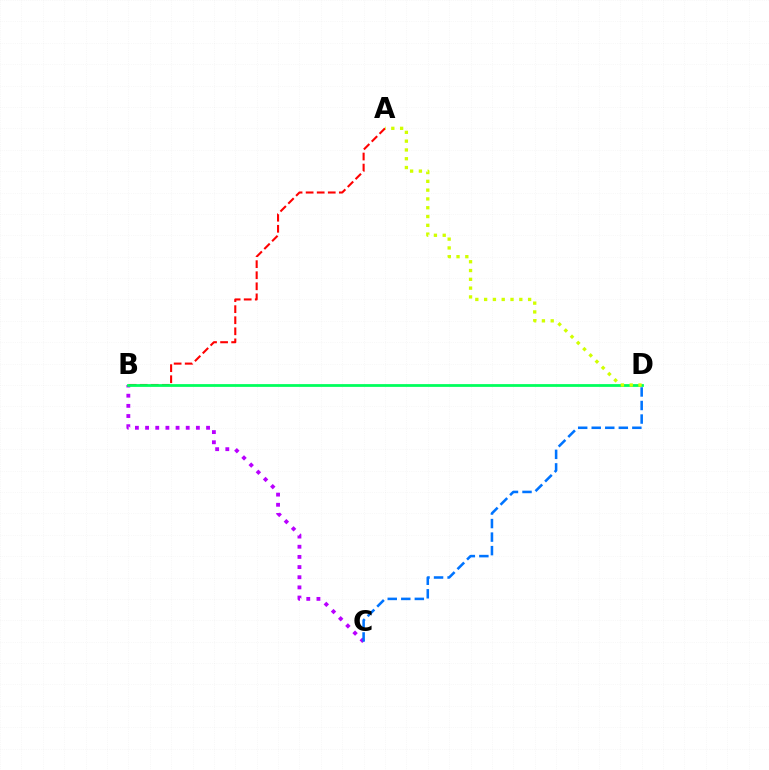{('A', 'B'): [{'color': '#ff0000', 'line_style': 'dashed', 'thickness': 1.5}], ('B', 'C'): [{'color': '#b900ff', 'line_style': 'dotted', 'thickness': 2.76}], ('B', 'D'): [{'color': '#00ff5c', 'line_style': 'solid', 'thickness': 2.0}], ('A', 'D'): [{'color': '#d1ff00', 'line_style': 'dotted', 'thickness': 2.39}], ('C', 'D'): [{'color': '#0074ff', 'line_style': 'dashed', 'thickness': 1.84}]}